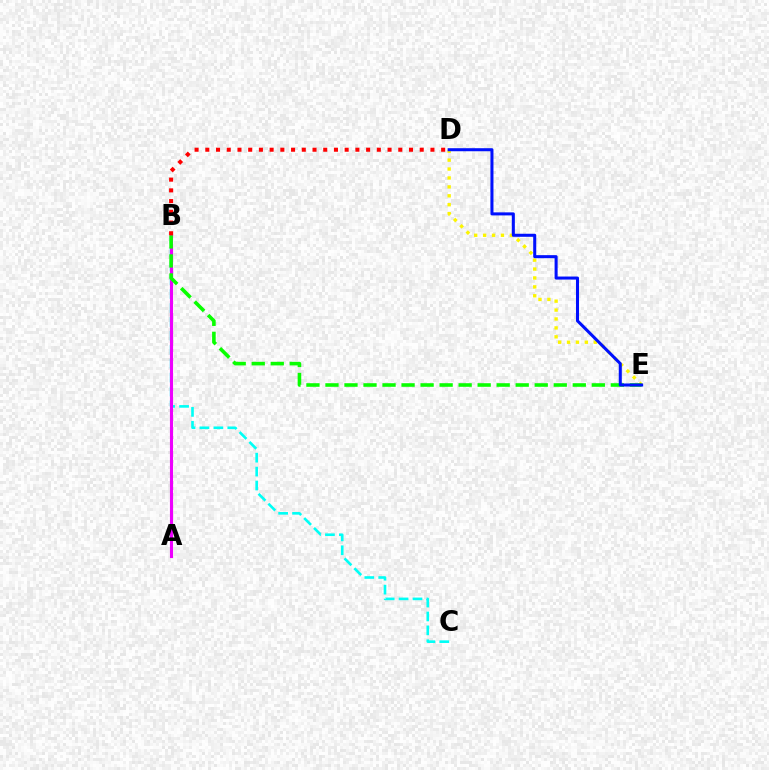{('B', 'C'): [{'color': '#00fff6', 'line_style': 'dashed', 'thickness': 1.89}], ('D', 'E'): [{'color': '#fcf500', 'line_style': 'dotted', 'thickness': 2.42}, {'color': '#0010ff', 'line_style': 'solid', 'thickness': 2.19}], ('A', 'B'): [{'color': '#ee00ff', 'line_style': 'solid', 'thickness': 2.24}], ('B', 'E'): [{'color': '#08ff00', 'line_style': 'dashed', 'thickness': 2.58}], ('B', 'D'): [{'color': '#ff0000', 'line_style': 'dotted', 'thickness': 2.91}]}